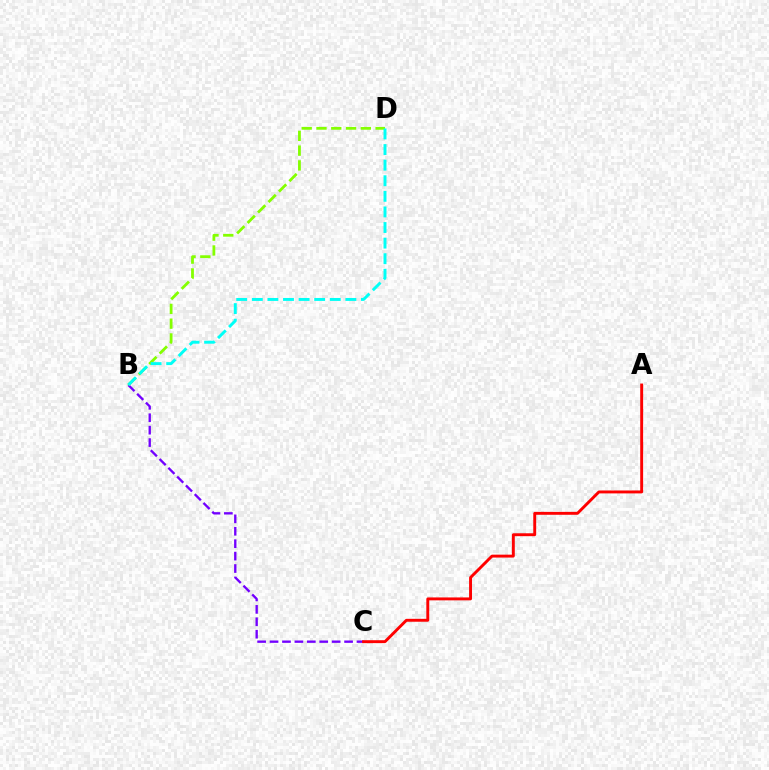{('B', 'C'): [{'color': '#7200ff', 'line_style': 'dashed', 'thickness': 1.69}], ('B', 'D'): [{'color': '#84ff00', 'line_style': 'dashed', 'thickness': 2.01}, {'color': '#00fff6', 'line_style': 'dashed', 'thickness': 2.12}], ('A', 'C'): [{'color': '#ff0000', 'line_style': 'solid', 'thickness': 2.09}]}